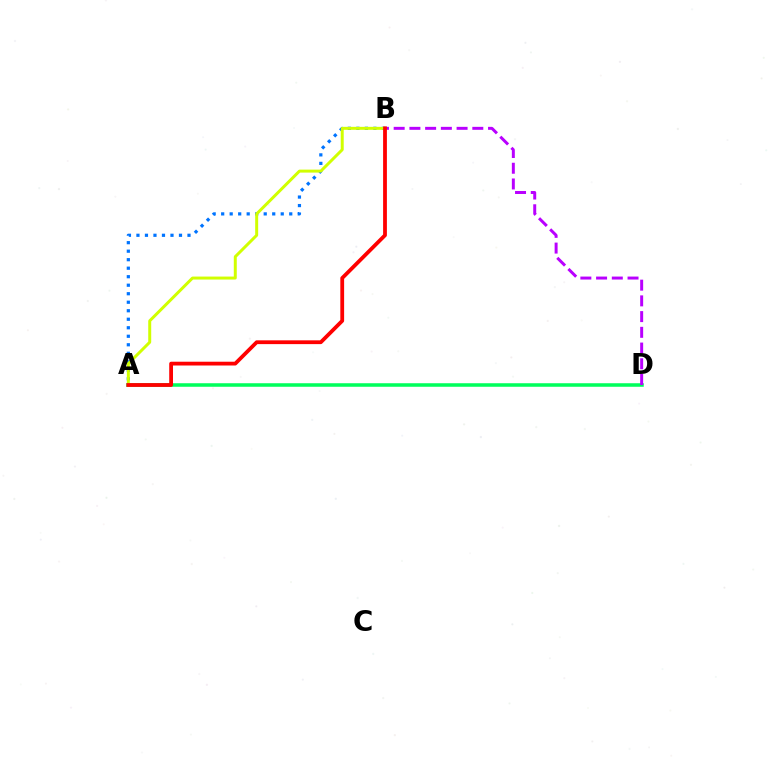{('A', 'D'): [{'color': '#00ff5c', 'line_style': 'solid', 'thickness': 2.54}], ('B', 'D'): [{'color': '#b900ff', 'line_style': 'dashed', 'thickness': 2.14}], ('A', 'B'): [{'color': '#0074ff', 'line_style': 'dotted', 'thickness': 2.31}, {'color': '#d1ff00', 'line_style': 'solid', 'thickness': 2.14}, {'color': '#ff0000', 'line_style': 'solid', 'thickness': 2.73}]}